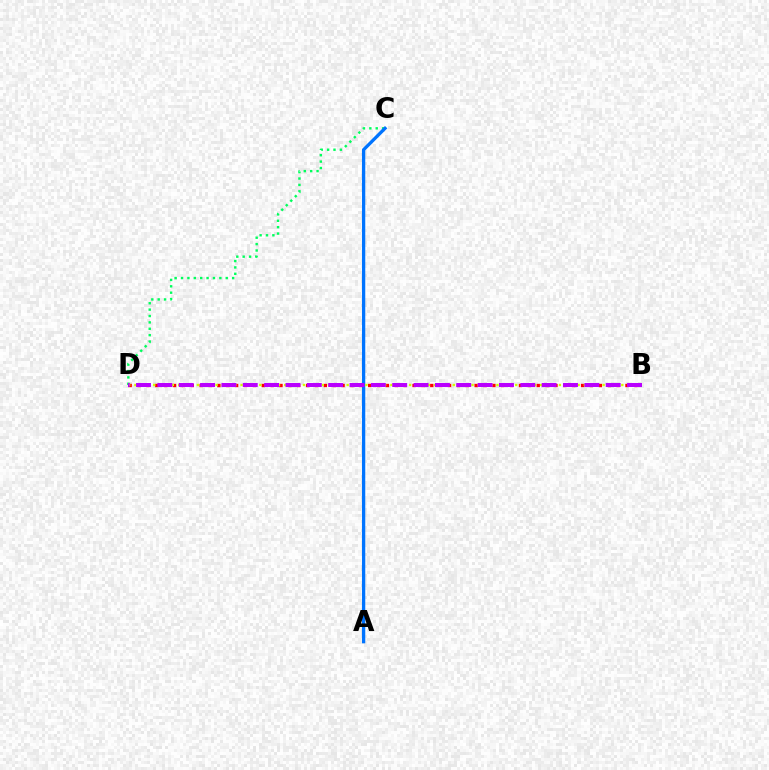{('C', 'D'): [{'color': '#00ff5c', 'line_style': 'dotted', 'thickness': 1.74}], ('A', 'C'): [{'color': '#0074ff', 'line_style': 'solid', 'thickness': 2.37}], ('B', 'D'): [{'color': '#ff0000', 'line_style': 'dotted', 'thickness': 2.41}, {'color': '#d1ff00', 'line_style': 'dotted', 'thickness': 1.7}, {'color': '#b900ff', 'line_style': 'dashed', 'thickness': 2.9}]}